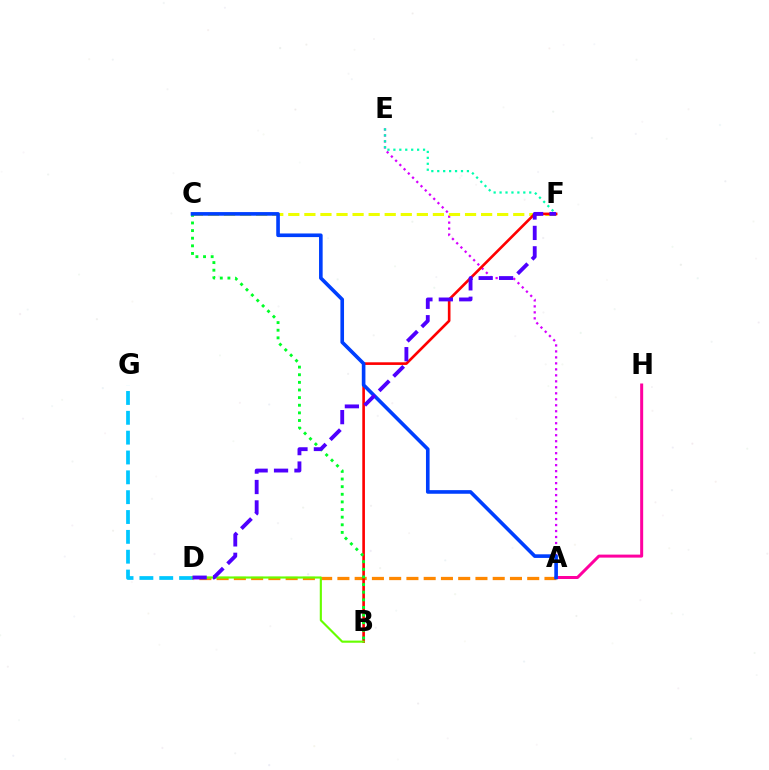{('A', 'D'): [{'color': '#ff8800', 'line_style': 'dashed', 'thickness': 2.34}], ('A', 'H'): [{'color': '#ff00a0', 'line_style': 'solid', 'thickness': 2.16}], ('A', 'E'): [{'color': '#d600ff', 'line_style': 'dotted', 'thickness': 1.63}], ('E', 'F'): [{'color': '#00ffaf', 'line_style': 'dotted', 'thickness': 1.61}], ('D', 'G'): [{'color': '#00c7ff', 'line_style': 'dashed', 'thickness': 2.7}], ('C', 'F'): [{'color': '#eeff00', 'line_style': 'dashed', 'thickness': 2.18}], ('B', 'F'): [{'color': '#ff0000', 'line_style': 'solid', 'thickness': 1.9}], ('B', 'D'): [{'color': '#66ff00', 'line_style': 'solid', 'thickness': 1.54}], ('B', 'C'): [{'color': '#00ff27', 'line_style': 'dotted', 'thickness': 2.07}], ('A', 'C'): [{'color': '#003fff', 'line_style': 'solid', 'thickness': 2.61}], ('D', 'F'): [{'color': '#4f00ff', 'line_style': 'dashed', 'thickness': 2.77}]}